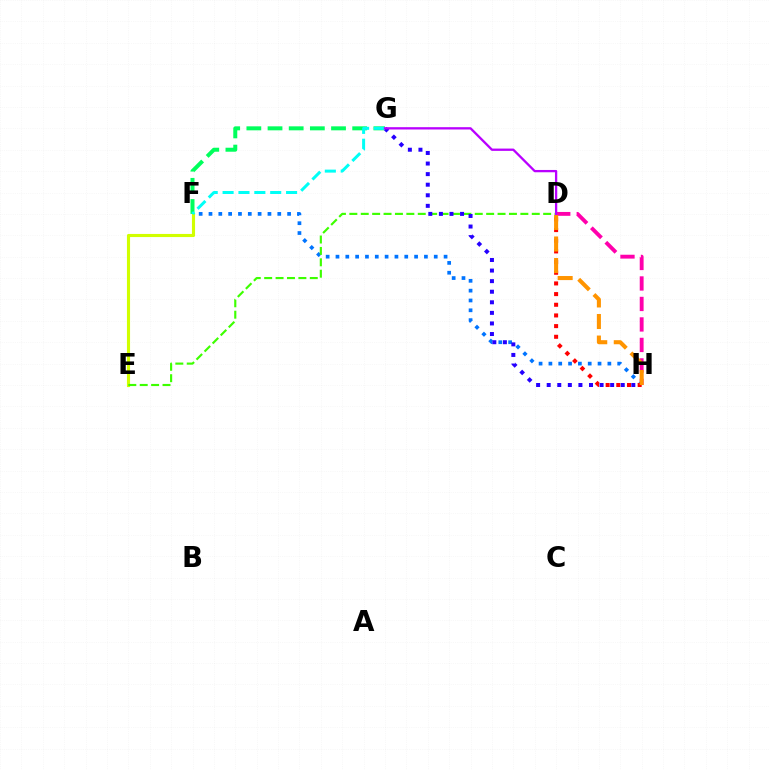{('D', 'H'): [{'color': '#ff00ac', 'line_style': 'dashed', 'thickness': 2.78}, {'color': '#ff0000', 'line_style': 'dotted', 'thickness': 2.9}, {'color': '#ff9400', 'line_style': 'dashed', 'thickness': 2.93}], ('F', 'H'): [{'color': '#0074ff', 'line_style': 'dotted', 'thickness': 2.67}], ('E', 'F'): [{'color': '#d1ff00', 'line_style': 'solid', 'thickness': 2.25}], ('F', 'G'): [{'color': '#00ff5c', 'line_style': 'dashed', 'thickness': 2.88}, {'color': '#00fff6', 'line_style': 'dashed', 'thickness': 2.16}], ('D', 'E'): [{'color': '#3dff00', 'line_style': 'dashed', 'thickness': 1.55}], ('G', 'H'): [{'color': '#2500ff', 'line_style': 'dotted', 'thickness': 2.87}], ('D', 'G'): [{'color': '#b900ff', 'line_style': 'solid', 'thickness': 1.66}]}